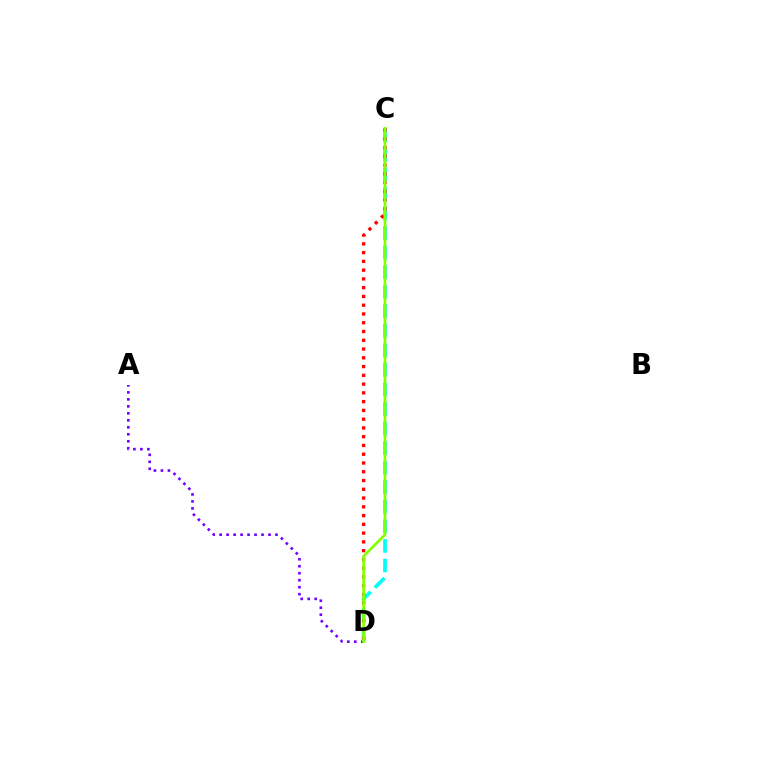{('A', 'D'): [{'color': '#7200ff', 'line_style': 'dotted', 'thickness': 1.9}], ('C', 'D'): [{'color': '#00fff6', 'line_style': 'dashed', 'thickness': 2.66}, {'color': '#ff0000', 'line_style': 'dotted', 'thickness': 2.38}, {'color': '#84ff00', 'line_style': 'solid', 'thickness': 1.95}]}